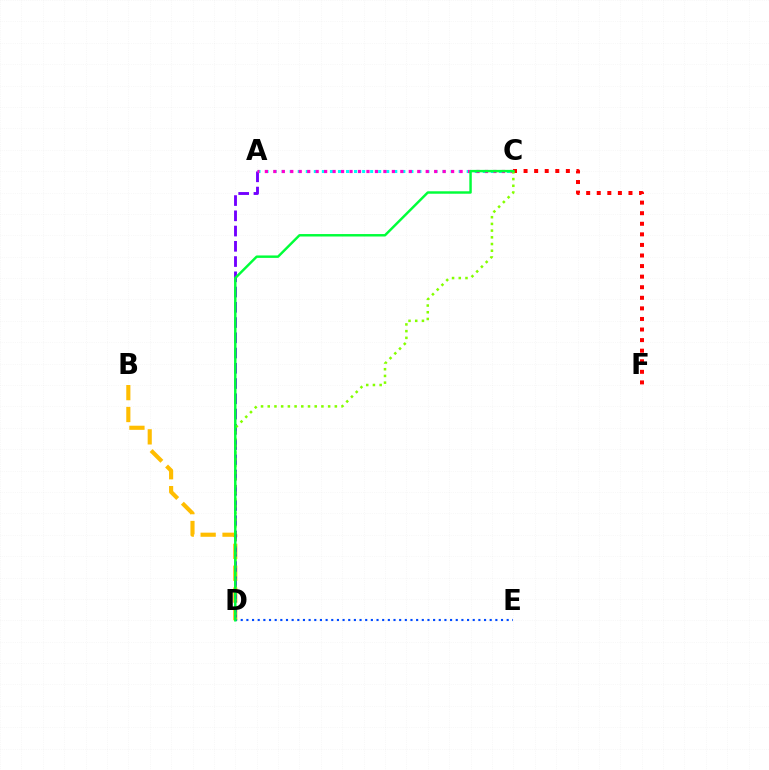{('B', 'D'): [{'color': '#ffbd00', 'line_style': 'dashed', 'thickness': 2.97}], ('A', 'C'): [{'color': '#00fff6', 'line_style': 'dotted', 'thickness': 2.19}, {'color': '#ff00cf', 'line_style': 'dotted', 'thickness': 2.3}], ('D', 'E'): [{'color': '#004bff', 'line_style': 'dotted', 'thickness': 1.54}], ('C', 'F'): [{'color': '#ff0000', 'line_style': 'dotted', 'thickness': 2.87}], ('A', 'D'): [{'color': '#7200ff', 'line_style': 'dashed', 'thickness': 2.07}], ('C', 'D'): [{'color': '#84ff00', 'line_style': 'dotted', 'thickness': 1.82}, {'color': '#00ff39', 'line_style': 'solid', 'thickness': 1.76}]}